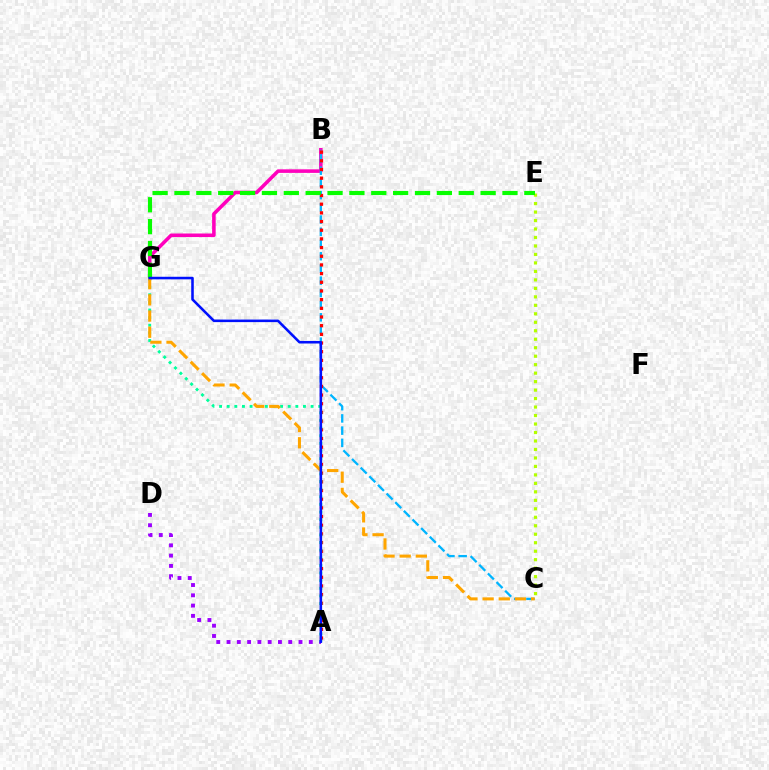{('A', 'D'): [{'color': '#9b00ff', 'line_style': 'dotted', 'thickness': 2.79}], ('B', 'G'): [{'color': '#ff00bd', 'line_style': 'solid', 'thickness': 2.56}], ('B', 'C'): [{'color': '#00b5ff', 'line_style': 'dashed', 'thickness': 1.66}], ('A', 'B'): [{'color': '#ff0000', 'line_style': 'dotted', 'thickness': 2.36}], ('A', 'G'): [{'color': '#00ff9d', 'line_style': 'dotted', 'thickness': 2.07}, {'color': '#0010ff', 'line_style': 'solid', 'thickness': 1.84}], ('C', 'E'): [{'color': '#b3ff00', 'line_style': 'dotted', 'thickness': 2.3}], ('C', 'G'): [{'color': '#ffa500', 'line_style': 'dashed', 'thickness': 2.2}], ('E', 'G'): [{'color': '#08ff00', 'line_style': 'dashed', 'thickness': 2.97}]}